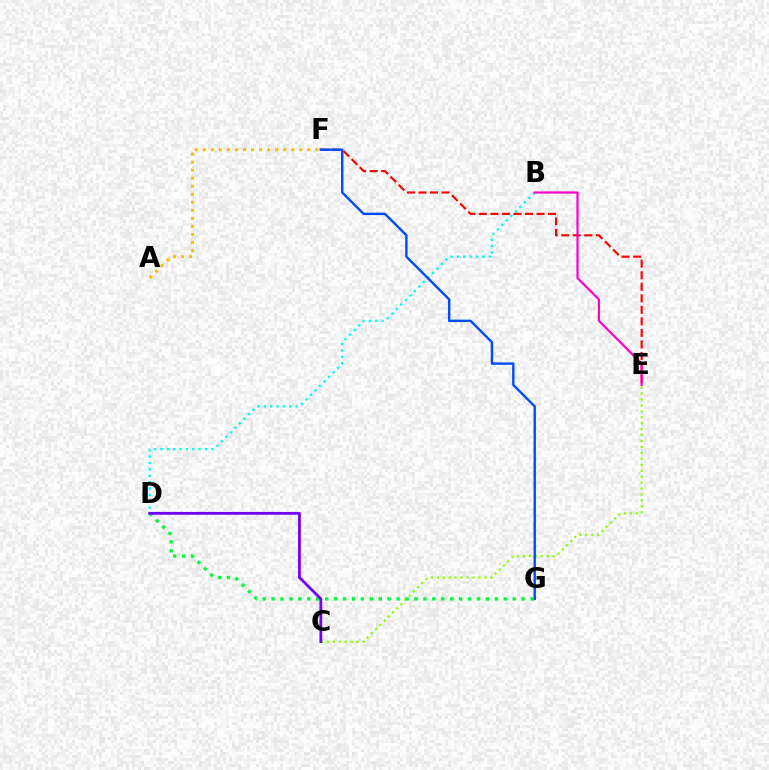{('C', 'E'): [{'color': '#84ff00', 'line_style': 'dotted', 'thickness': 1.61}], ('B', 'D'): [{'color': '#00fff6', 'line_style': 'dotted', 'thickness': 1.73}], ('D', 'G'): [{'color': '#00ff39', 'line_style': 'dotted', 'thickness': 2.43}], ('E', 'F'): [{'color': '#ff0000', 'line_style': 'dashed', 'thickness': 1.57}], ('B', 'E'): [{'color': '#ff00cf', 'line_style': 'solid', 'thickness': 1.59}], ('A', 'F'): [{'color': '#ffbd00', 'line_style': 'dotted', 'thickness': 2.18}], ('C', 'D'): [{'color': '#7200ff', 'line_style': 'solid', 'thickness': 2.0}], ('F', 'G'): [{'color': '#004bff', 'line_style': 'solid', 'thickness': 1.72}]}